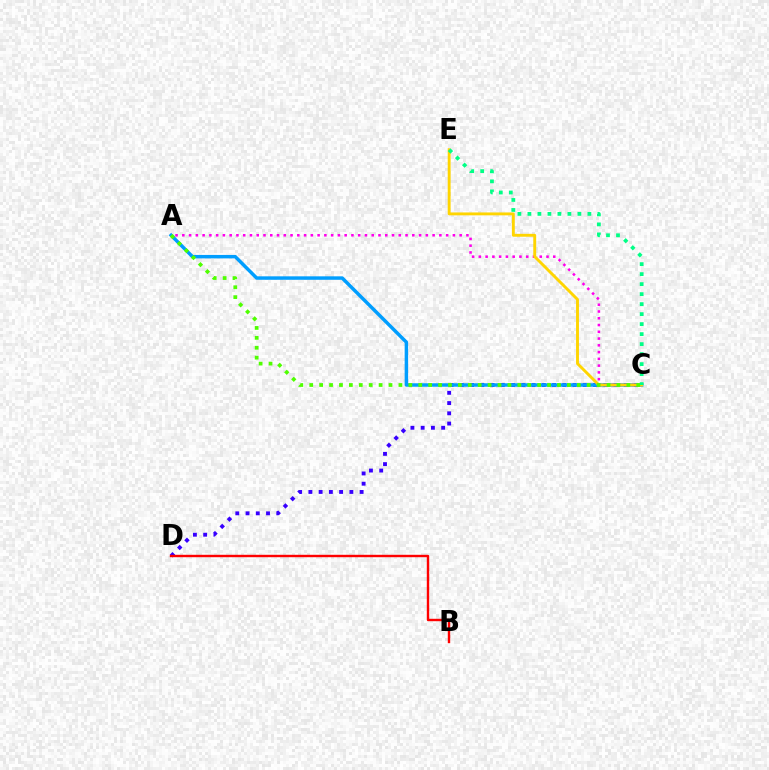{('C', 'D'): [{'color': '#3700ff', 'line_style': 'dotted', 'thickness': 2.78}], ('A', 'C'): [{'color': '#009eff', 'line_style': 'solid', 'thickness': 2.5}, {'color': '#ff00ed', 'line_style': 'dotted', 'thickness': 1.84}, {'color': '#4fff00', 'line_style': 'dotted', 'thickness': 2.69}], ('C', 'E'): [{'color': '#ffd500', 'line_style': 'solid', 'thickness': 2.09}, {'color': '#00ff86', 'line_style': 'dotted', 'thickness': 2.72}], ('B', 'D'): [{'color': '#ff0000', 'line_style': 'solid', 'thickness': 1.73}]}